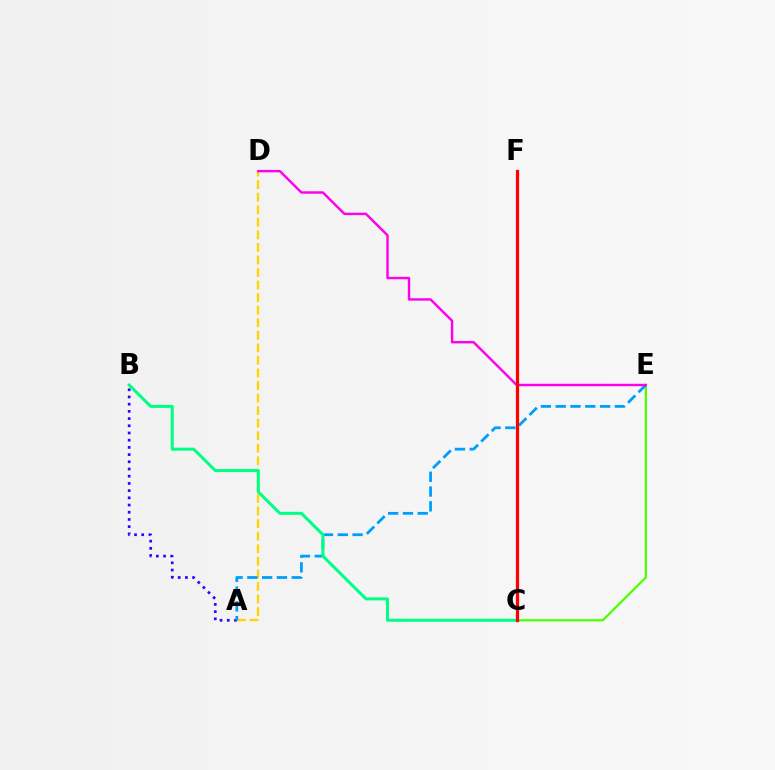{('C', 'E'): [{'color': '#4fff00', 'line_style': 'solid', 'thickness': 1.61}], ('A', 'B'): [{'color': '#3700ff', 'line_style': 'dotted', 'thickness': 1.96}], ('A', 'D'): [{'color': '#ffd500', 'line_style': 'dashed', 'thickness': 1.71}], ('A', 'E'): [{'color': '#009eff', 'line_style': 'dashed', 'thickness': 2.01}], ('B', 'C'): [{'color': '#00ff86', 'line_style': 'solid', 'thickness': 2.18}], ('D', 'E'): [{'color': '#ff00ed', 'line_style': 'solid', 'thickness': 1.75}], ('C', 'F'): [{'color': '#ff0000', 'line_style': 'solid', 'thickness': 2.32}]}